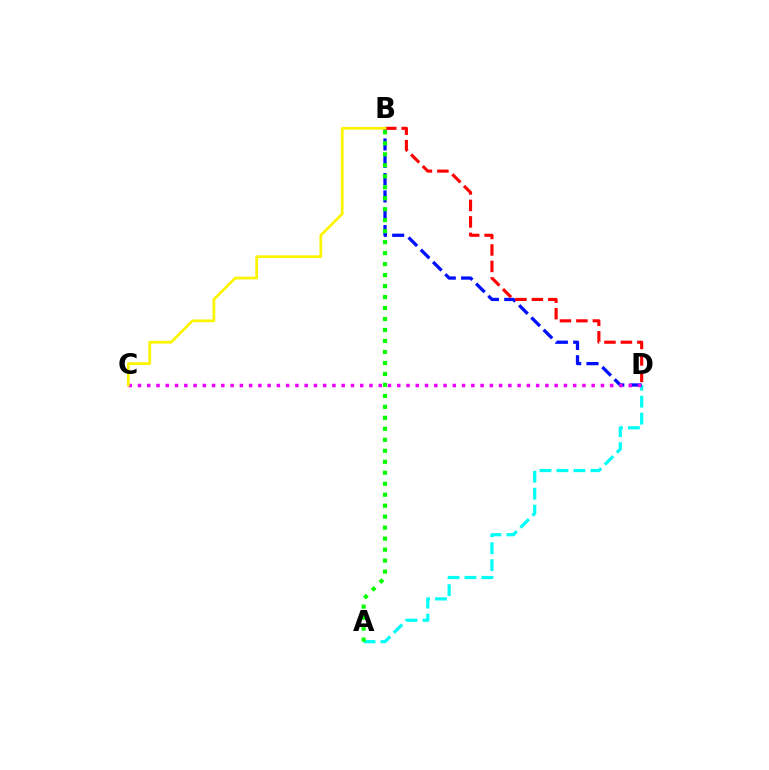{('A', 'D'): [{'color': '#00fff6', 'line_style': 'dashed', 'thickness': 2.3}], ('B', 'D'): [{'color': '#0010ff', 'line_style': 'dashed', 'thickness': 2.35}, {'color': '#ff0000', 'line_style': 'dashed', 'thickness': 2.24}], ('C', 'D'): [{'color': '#ee00ff', 'line_style': 'dotted', 'thickness': 2.52}], ('A', 'B'): [{'color': '#08ff00', 'line_style': 'dotted', 'thickness': 2.98}], ('B', 'C'): [{'color': '#fcf500', 'line_style': 'solid', 'thickness': 1.98}]}